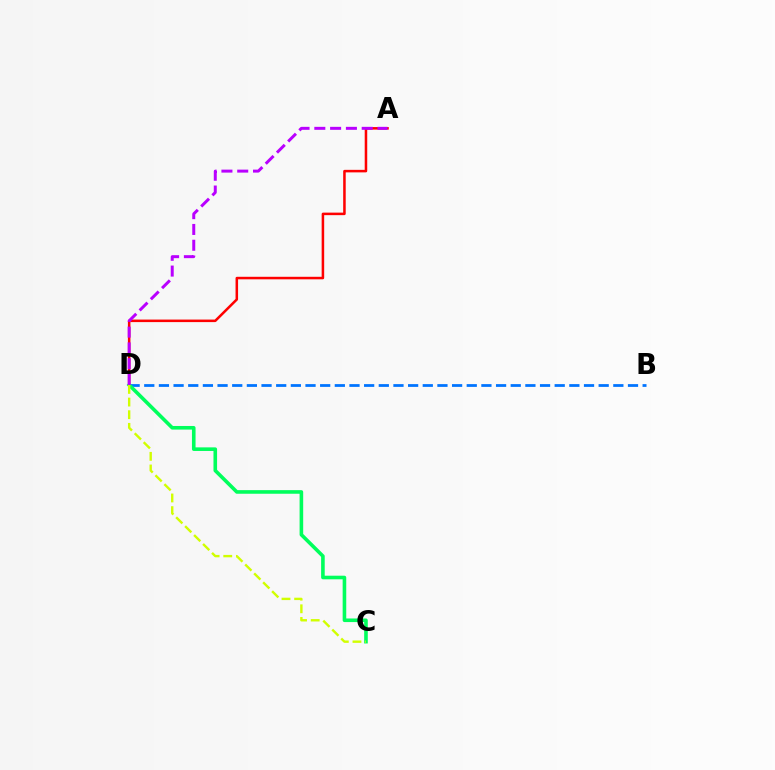{('B', 'D'): [{'color': '#0074ff', 'line_style': 'dashed', 'thickness': 1.99}], ('A', 'D'): [{'color': '#ff0000', 'line_style': 'solid', 'thickness': 1.82}, {'color': '#b900ff', 'line_style': 'dashed', 'thickness': 2.15}], ('C', 'D'): [{'color': '#00ff5c', 'line_style': 'solid', 'thickness': 2.59}, {'color': '#d1ff00', 'line_style': 'dashed', 'thickness': 1.72}]}